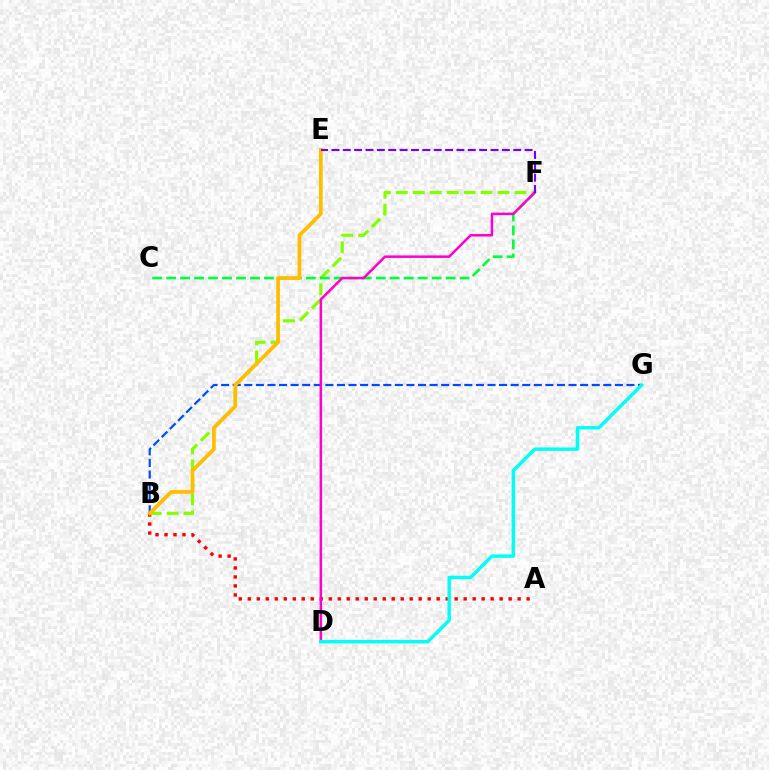{('A', 'B'): [{'color': '#ff0000', 'line_style': 'dotted', 'thickness': 2.44}], ('B', 'F'): [{'color': '#84ff00', 'line_style': 'dashed', 'thickness': 2.3}], ('C', 'F'): [{'color': '#00ff39', 'line_style': 'dashed', 'thickness': 1.9}], ('B', 'G'): [{'color': '#004bff', 'line_style': 'dashed', 'thickness': 1.57}], ('B', 'E'): [{'color': '#ffbd00', 'line_style': 'solid', 'thickness': 2.67}], ('D', 'F'): [{'color': '#ff00cf', 'line_style': 'solid', 'thickness': 1.81}], ('D', 'G'): [{'color': '#00fff6', 'line_style': 'solid', 'thickness': 2.49}], ('E', 'F'): [{'color': '#7200ff', 'line_style': 'dashed', 'thickness': 1.54}]}